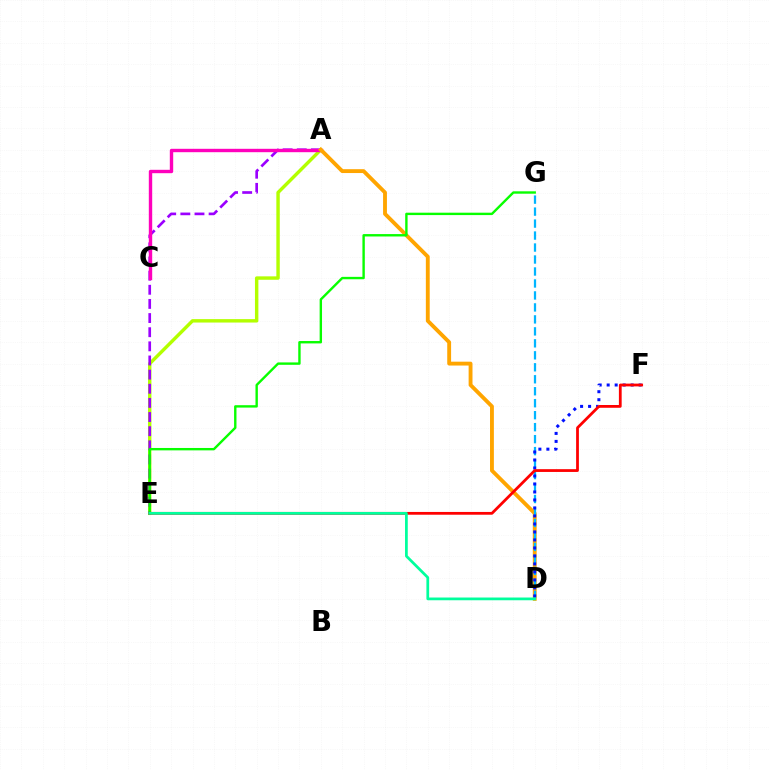{('A', 'E'): [{'color': '#b3ff00', 'line_style': 'solid', 'thickness': 2.46}, {'color': '#9b00ff', 'line_style': 'dashed', 'thickness': 1.92}], ('A', 'C'): [{'color': '#ff00bd', 'line_style': 'solid', 'thickness': 2.44}], ('A', 'D'): [{'color': '#ffa500', 'line_style': 'solid', 'thickness': 2.78}], ('D', 'G'): [{'color': '#00b5ff', 'line_style': 'dashed', 'thickness': 1.63}], ('D', 'F'): [{'color': '#0010ff', 'line_style': 'dotted', 'thickness': 2.17}], ('E', 'G'): [{'color': '#08ff00', 'line_style': 'solid', 'thickness': 1.72}], ('E', 'F'): [{'color': '#ff0000', 'line_style': 'solid', 'thickness': 2.0}], ('D', 'E'): [{'color': '#00ff9d', 'line_style': 'solid', 'thickness': 1.97}]}